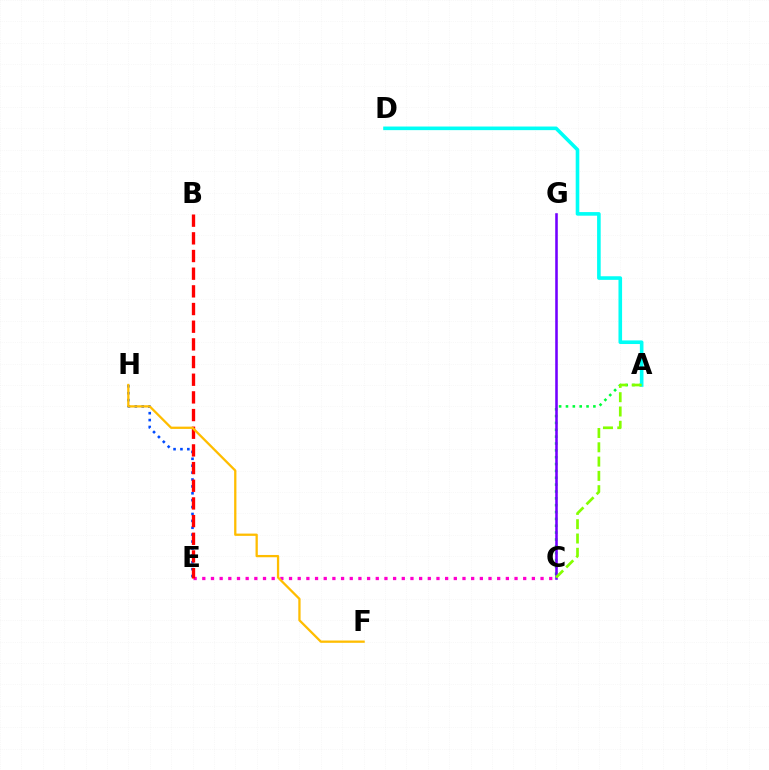{('C', 'E'): [{'color': '#ff00cf', 'line_style': 'dotted', 'thickness': 2.36}], ('E', 'H'): [{'color': '#004bff', 'line_style': 'dotted', 'thickness': 1.87}], ('B', 'E'): [{'color': '#ff0000', 'line_style': 'dashed', 'thickness': 2.4}], ('A', 'C'): [{'color': '#00ff39', 'line_style': 'dotted', 'thickness': 1.86}, {'color': '#84ff00', 'line_style': 'dashed', 'thickness': 1.94}], ('F', 'H'): [{'color': '#ffbd00', 'line_style': 'solid', 'thickness': 1.64}], ('C', 'G'): [{'color': '#7200ff', 'line_style': 'solid', 'thickness': 1.85}], ('A', 'D'): [{'color': '#00fff6', 'line_style': 'solid', 'thickness': 2.6}]}